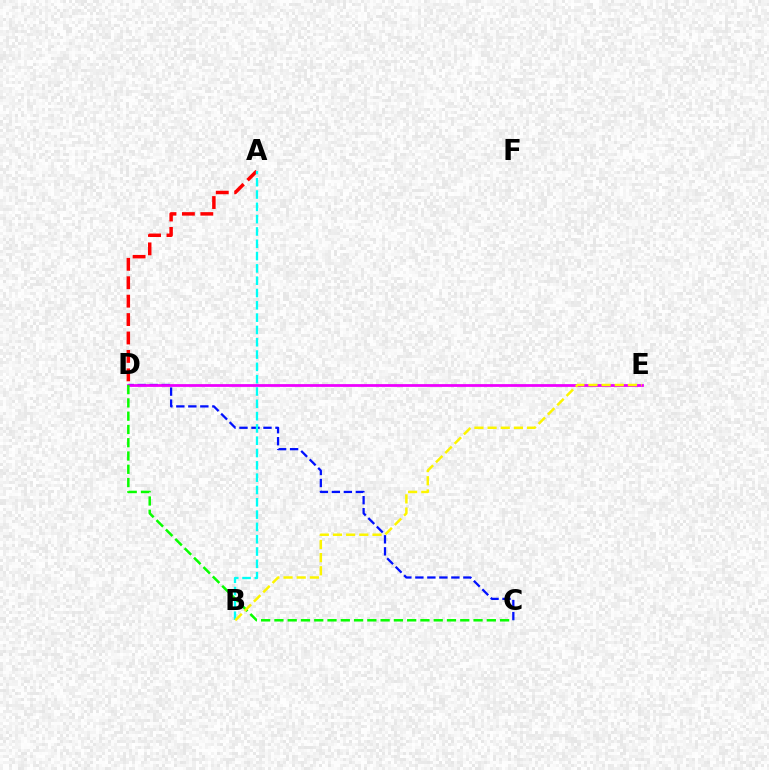{('C', 'D'): [{'color': '#0010ff', 'line_style': 'dashed', 'thickness': 1.63}, {'color': '#08ff00', 'line_style': 'dashed', 'thickness': 1.8}], ('D', 'E'): [{'color': '#ee00ff', 'line_style': 'solid', 'thickness': 1.99}], ('A', 'D'): [{'color': '#ff0000', 'line_style': 'dashed', 'thickness': 2.5}], ('A', 'B'): [{'color': '#00fff6', 'line_style': 'dashed', 'thickness': 1.67}], ('B', 'E'): [{'color': '#fcf500', 'line_style': 'dashed', 'thickness': 1.79}]}